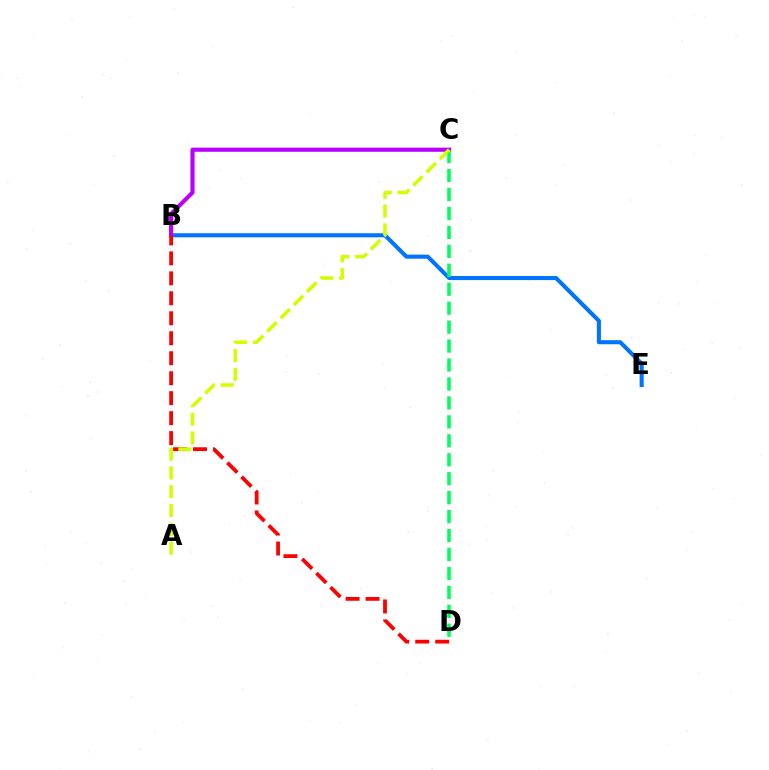{('B', 'E'): [{'color': '#0074ff', 'line_style': 'solid', 'thickness': 2.93}], ('B', 'C'): [{'color': '#b900ff', 'line_style': 'solid', 'thickness': 2.97}], ('B', 'D'): [{'color': '#ff0000', 'line_style': 'dashed', 'thickness': 2.71}], ('C', 'D'): [{'color': '#00ff5c', 'line_style': 'dashed', 'thickness': 2.57}], ('A', 'C'): [{'color': '#d1ff00', 'line_style': 'dashed', 'thickness': 2.55}]}